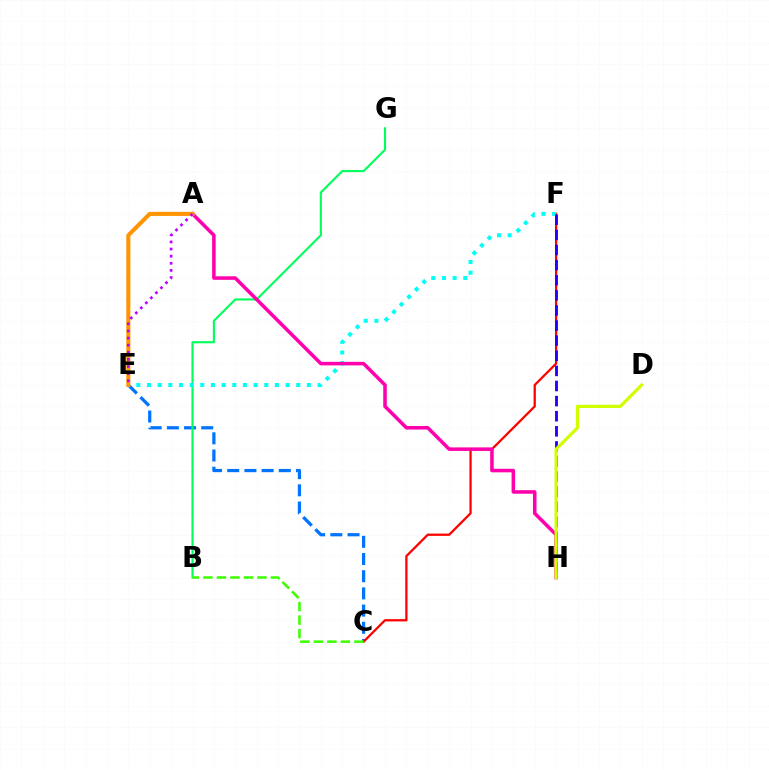{('C', 'E'): [{'color': '#0074ff', 'line_style': 'dashed', 'thickness': 2.34}], ('C', 'F'): [{'color': '#ff0000', 'line_style': 'solid', 'thickness': 1.63}], ('B', 'G'): [{'color': '#00ff5c', 'line_style': 'solid', 'thickness': 1.53}], ('E', 'F'): [{'color': '#00fff6', 'line_style': 'dotted', 'thickness': 2.9}], ('A', 'H'): [{'color': '#ff00ac', 'line_style': 'solid', 'thickness': 2.54}], ('F', 'H'): [{'color': '#2500ff', 'line_style': 'dashed', 'thickness': 2.05}], ('A', 'E'): [{'color': '#ff9400', 'line_style': 'solid', 'thickness': 2.92}, {'color': '#b900ff', 'line_style': 'dotted', 'thickness': 1.93}], ('B', 'C'): [{'color': '#3dff00', 'line_style': 'dashed', 'thickness': 1.84}], ('D', 'H'): [{'color': '#d1ff00', 'line_style': 'solid', 'thickness': 2.31}]}